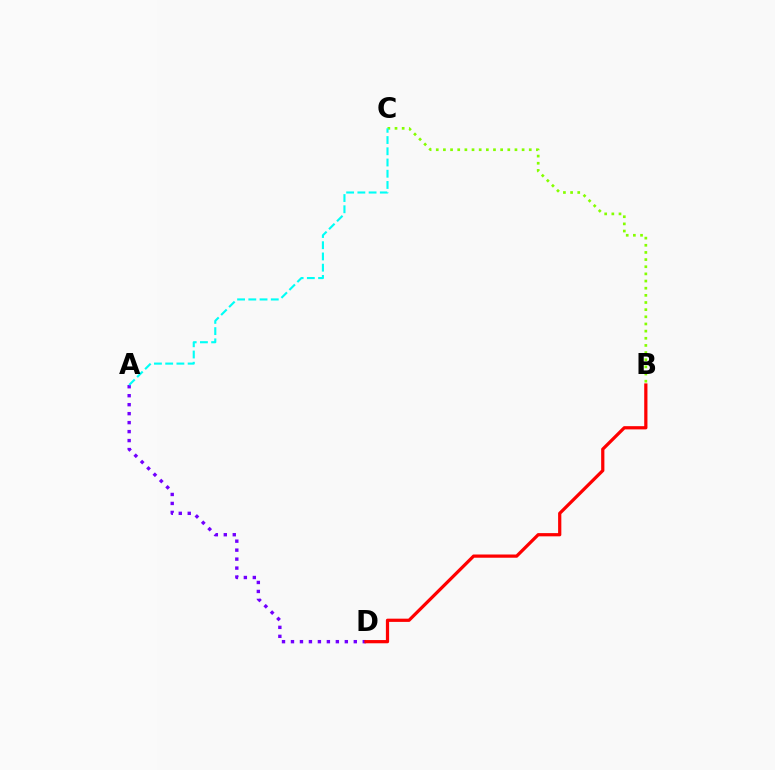{('A', 'D'): [{'color': '#7200ff', 'line_style': 'dotted', 'thickness': 2.44}], ('B', 'C'): [{'color': '#84ff00', 'line_style': 'dotted', 'thickness': 1.94}], ('B', 'D'): [{'color': '#ff0000', 'line_style': 'solid', 'thickness': 2.32}], ('A', 'C'): [{'color': '#00fff6', 'line_style': 'dashed', 'thickness': 1.53}]}